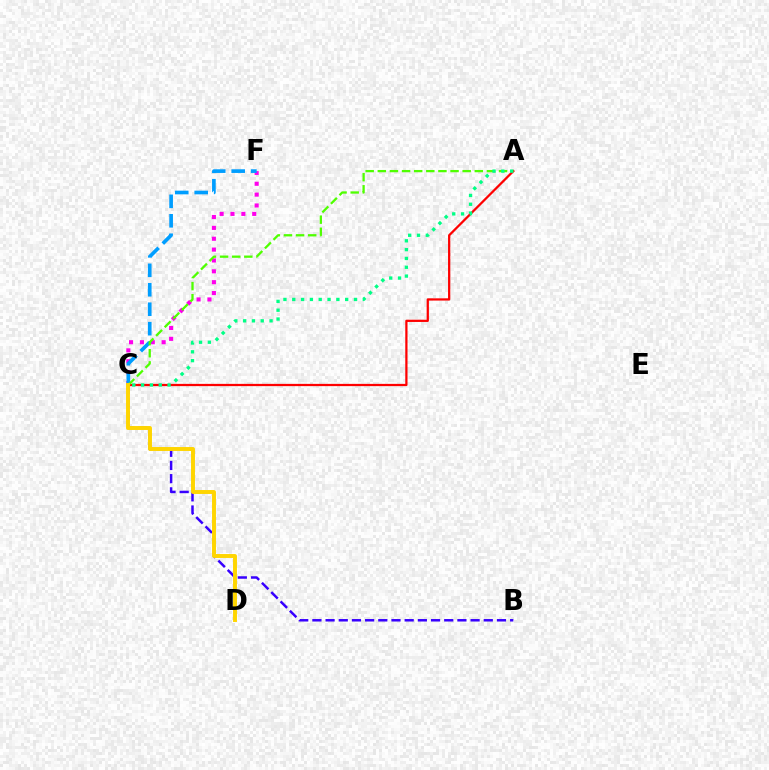{('C', 'F'): [{'color': '#ff00ed', 'line_style': 'dotted', 'thickness': 2.95}, {'color': '#009eff', 'line_style': 'dashed', 'thickness': 2.64}], ('B', 'C'): [{'color': '#3700ff', 'line_style': 'dashed', 'thickness': 1.79}], ('A', 'C'): [{'color': '#ff0000', 'line_style': 'solid', 'thickness': 1.62}, {'color': '#4fff00', 'line_style': 'dashed', 'thickness': 1.65}, {'color': '#00ff86', 'line_style': 'dotted', 'thickness': 2.4}], ('C', 'D'): [{'color': '#ffd500', 'line_style': 'solid', 'thickness': 2.83}]}